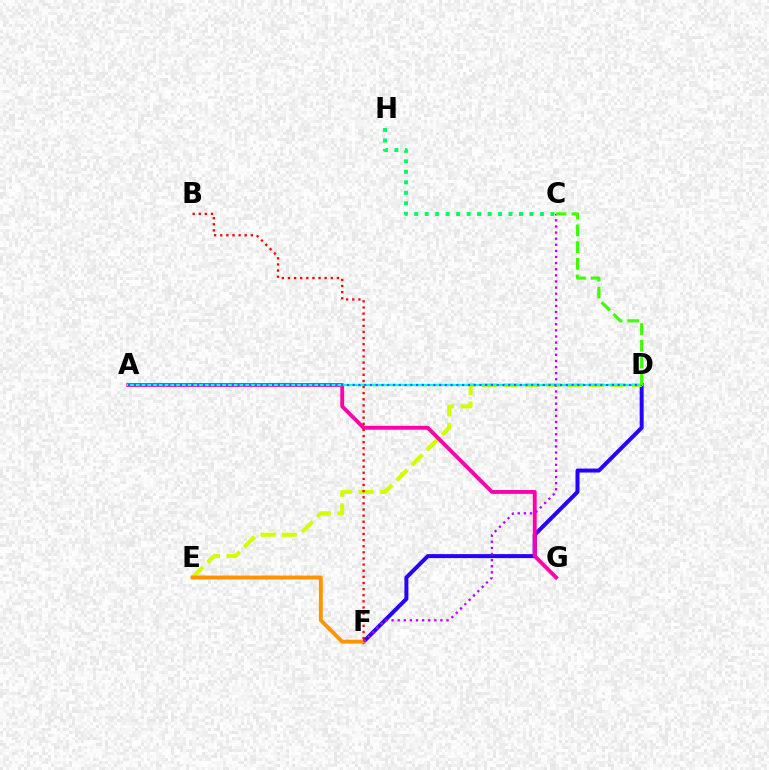{('D', 'F'): [{'color': '#2500ff', 'line_style': 'solid', 'thickness': 2.87}], ('D', 'E'): [{'color': '#d1ff00', 'line_style': 'dashed', 'thickness': 2.91}], ('E', 'F'): [{'color': '#ff9400', 'line_style': 'solid', 'thickness': 2.8}], ('A', 'G'): [{'color': '#ff00ac', 'line_style': 'solid', 'thickness': 2.79}], ('C', 'F'): [{'color': '#b900ff', 'line_style': 'dotted', 'thickness': 1.66}], ('A', 'D'): [{'color': '#00fff6', 'line_style': 'solid', 'thickness': 1.62}, {'color': '#0074ff', 'line_style': 'dotted', 'thickness': 1.56}], ('C', 'H'): [{'color': '#00ff5c', 'line_style': 'dotted', 'thickness': 2.85}], ('B', 'F'): [{'color': '#ff0000', 'line_style': 'dotted', 'thickness': 1.66}], ('C', 'D'): [{'color': '#3dff00', 'line_style': 'dashed', 'thickness': 2.27}]}